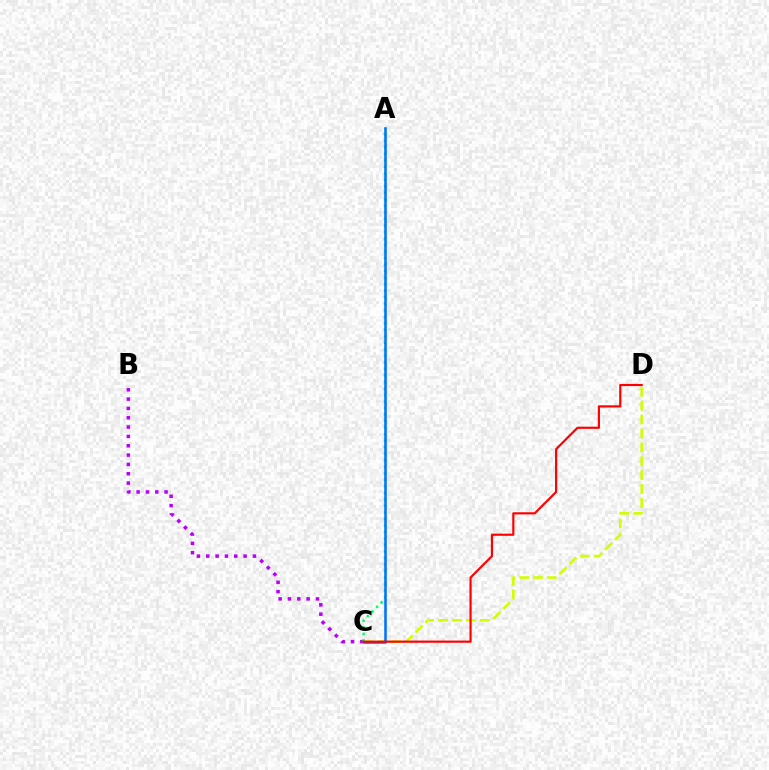{('B', 'C'): [{'color': '#b900ff', 'line_style': 'dotted', 'thickness': 2.53}], ('C', 'D'): [{'color': '#d1ff00', 'line_style': 'dashed', 'thickness': 1.89}, {'color': '#ff0000', 'line_style': 'solid', 'thickness': 1.56}], ('A', 'C'): [{'color': '#00ff5c', 'line_style': 'dotted', 'thickness': 1.77}, {'color': '#0074ff', 'line_style': 'solid', 'thickness': 1.85}]}